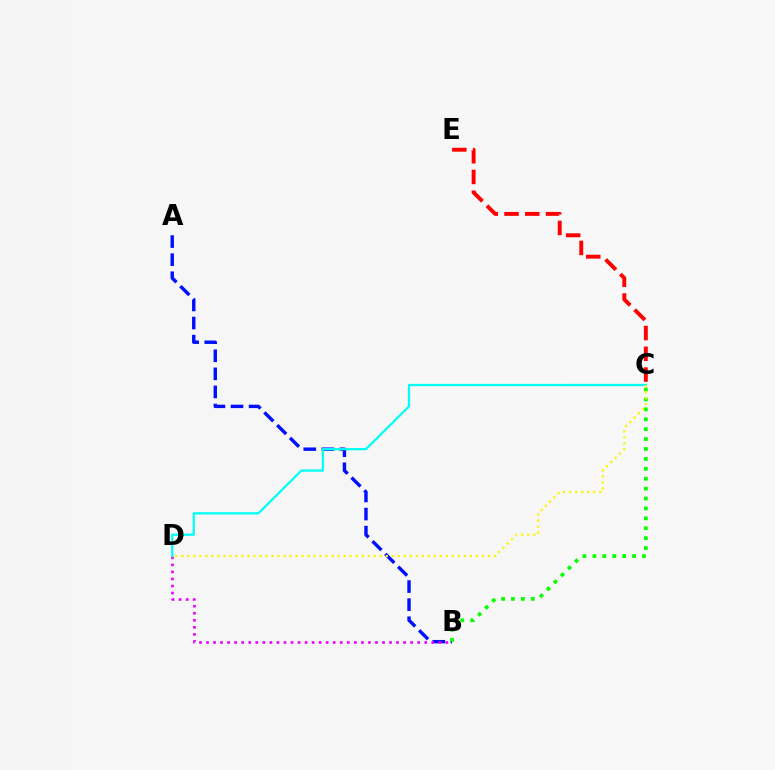{('A', 'B'): [{'color': '#0010ff', 'line_style': 'dashed', 'thickness': 2.46}], ('B', 'D'): [{'color': '#ee00ff', 'line_style': 'dotted', 'thickness': 1.91}], ('C', 'D'): [{'color': '#00fff6', 'line_style': 'solid', 'thickness': 1.63}, {'color': '#fcf500', 'line_style': 'dotted', 'thickness': 1.63}], ('B', 'C'): [{'color': '#08ff00', 'line_style': 'dotted', 'thickness': 2.69}], ('C', 'E'): [{'color': '#ff0000', 'line_style': 'dashed', 'thickness': 2.82}]}